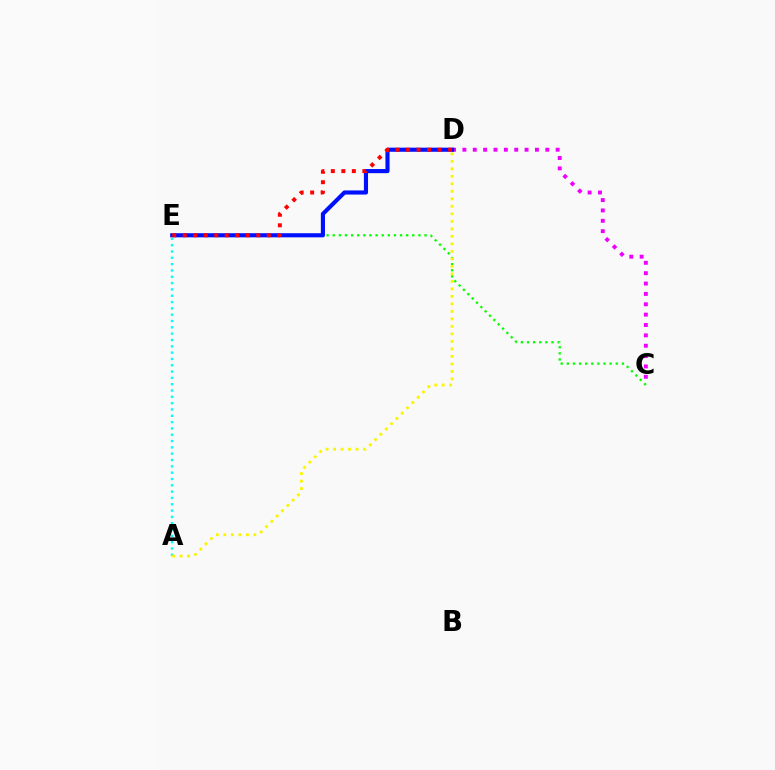{('C', 'D'): [{'color': '#ee00ff', 'line_style': 'dotted', 'thickness': 2.82}], ('C', 'E'): [{'color': '#08ff00', 'line_style': 'dotted', 'thickness': 1.66}], ('D', 'E'): [{'color': '#0010ff', 'line_style': 'solid', 'thickness': 2.97}, {'color': '#ff0000', 'line_style': 'dotted', 'thickness': 2.86}], ('A', 'E'): [{'color': '#00fff6', 'line_style': 'dotted', 'thickness': 1.72}], ('A', 'D'): [{'color': '#fcf500', 'line_style': 'dotted', 'thickness': 2.04}]}